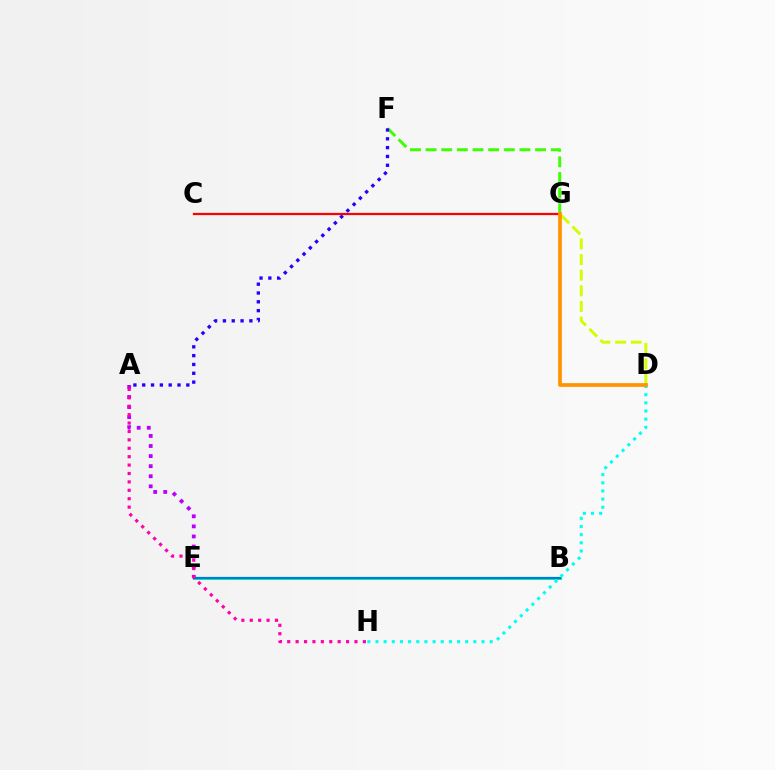{('B', 'E'): [{'color': '#00ff5c', 'line_style': 'solid', 'thickness': 2.18}, {'color': '#0074ff', 'line_style': 'solid', 'thickness': 1.57}], ('A', 'E'): [{'color': '#b900ff', 'line_style': 'dotted', 'thickness': 2.74}], ('F', 'G'): [{'color': '#3dff00', 'line_style': 'dashed', 'thickness': 2.13}], ('D', 'G'): [{'color': '#d1ff00', 'line_style': 'dashed', 'thickness': 2.12}, {'color': '#ff9400', 'line_style': 'solid', 'thickness': 2.69}], ('D', 'H'): [{'color': '#00fff6', 'line_style': 'dotted', 'thickness': 2.22}], ('A', 'H'): [{'color': '#ff00ac', 'line_style': 'dotted', 'thickness': 2.28}], ('C', 'G'): [{'color': '#ff0000', 'line_style': 'solid', 'thickness': 1.62}], ('A', 'F'): [{'color': '#2500ff', 'line_style': 'dotted', 'thickness': 2.4}]}